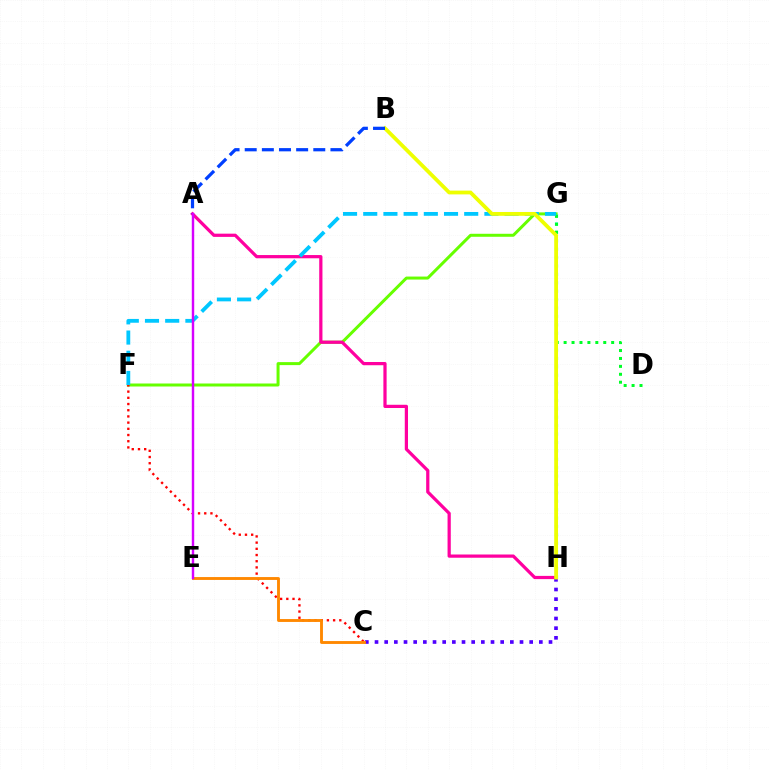{('F', 'G'): [{'color': '#66ff00', 'line_style': 'solid', 'thickness': 2.16}, {'color': '#00c7ff', 'line_style': 'dashed', 'thickness': 2.74}], ('G', 'H'): [{'color': '#00ffaf', 'line_style': 'dotted', 'thickness': 2.28}], ('D', 'G'): [{'color': '#00ff27', 'line_style': 'dotted', 'thickness': 2.15}], ('C', 'H'): [{'color': '#4f00ff', 'line_style': 'dotted', 'thickness': 2.63}], ('A', 'H'): [{'color': '#ff00a0', 'line_style': 'solid', 'thickness': 2.32}], ('C', 'F'): [{'color': '#ff0000', 'line_style': 'dotted', 'thickness': 1.68}], ('B', 'H'): [{'color': '#eeff00', 'line_style': 'solid', 'thickness': 2.73}], ('C', 'E'): [{'color': '#ff8800', 'line_style': 'solid', 'thickness': 2.07}], ('A', 'B'): [{'color': '#003fff', 'line_style': 'dashed', 'thickness': 2.33}], ('A', 'E'): [{'color': '#d600ff', 'line_style': 'solid', 'thickness': 1.75}]}